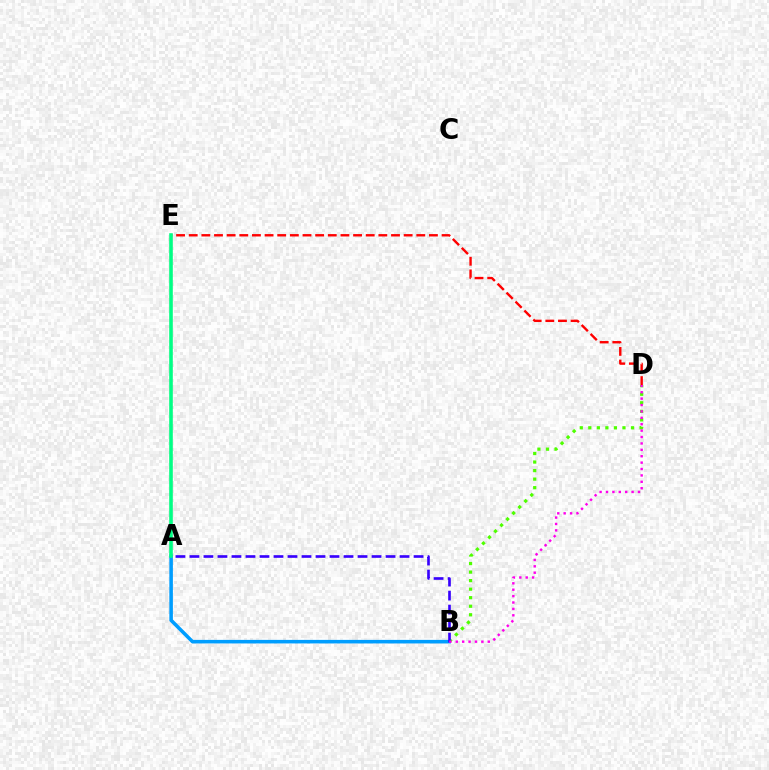{('D', 'E'): [{'color': '#ff0000', 'line_style': 'dashed', 'thickness': 1.72}], ('B', 'D'): [{'color': '#4fff00', 'line_style': 'dotted', 'thickness': 2.32}, {'color': '#ff00ed', 'line_style': 'dotted', 'thickness': 1.74}], ('A', 'B'): [{'color': '#009eff', 'line_style': 'solid', 'thickness': 2.56}, {'color': '#3700ff', 'line_style': 'dashed', 'thickness': 1.9}], ('A', 'E'): [{'color': '#ffd500', 'line_style': 'solid', 'thickness': 1.57}, {'color': '#00ff86', 'line_style': 'solid', 'thickness': 2.58}]}